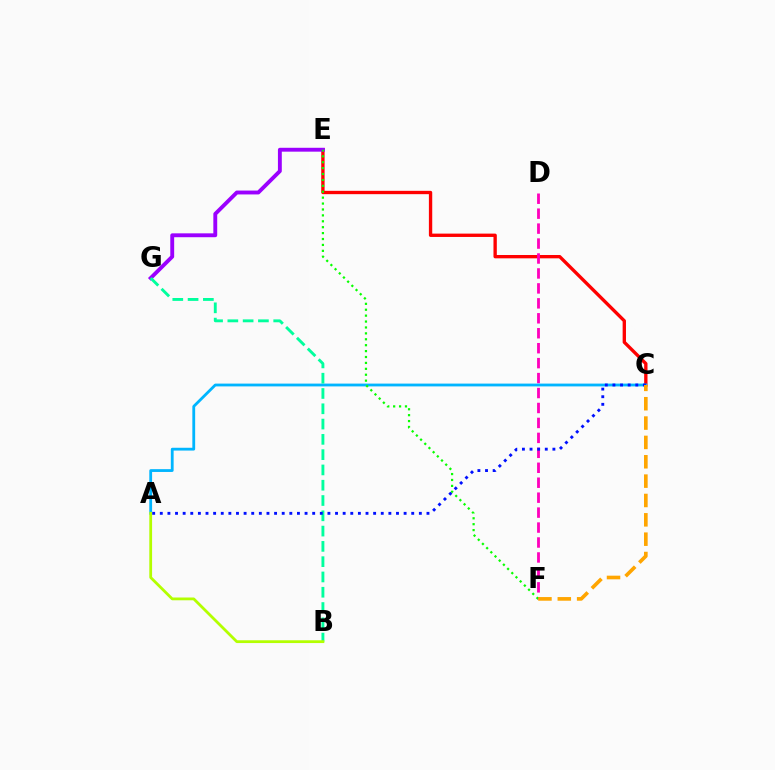{('C', 'E'): [{'color': '#ff0000', 'line_style': 'solid', 'thickness': 2.4}], ('E', 'G'): [{'color': '#9b00ff', 'line_style': 'solid', 'thickness': 2.79}], ('D', 'F'): [{'color': '#ff00bd', 'line_style': 'dashed', 'thickness': 2.03}], ('A', 'C'): [{'color': '#00b5ff', 'line_style': 'solid', 'thickness': 2.02}, {'color': '#0010ff', 'line_style': 'dotted', 'thickness': 2.07}], ('E', 'F'): [{'color': '#08ff00', 'line_style': 'dotted', 'thickness': 1.61}], ('B', 'G'): [{'color': '#00ff9d', 'line_style': 'dashed', 'thickness': 2.08}], ('A', 'B'): [{'color': '#b3ff00', 'line_style': 'solid', 'thickness': 2.0}], ('C', 'F'): [{'color': '#ffa500', 'line_style': 'dashed', 'thickness': 2.63}]}